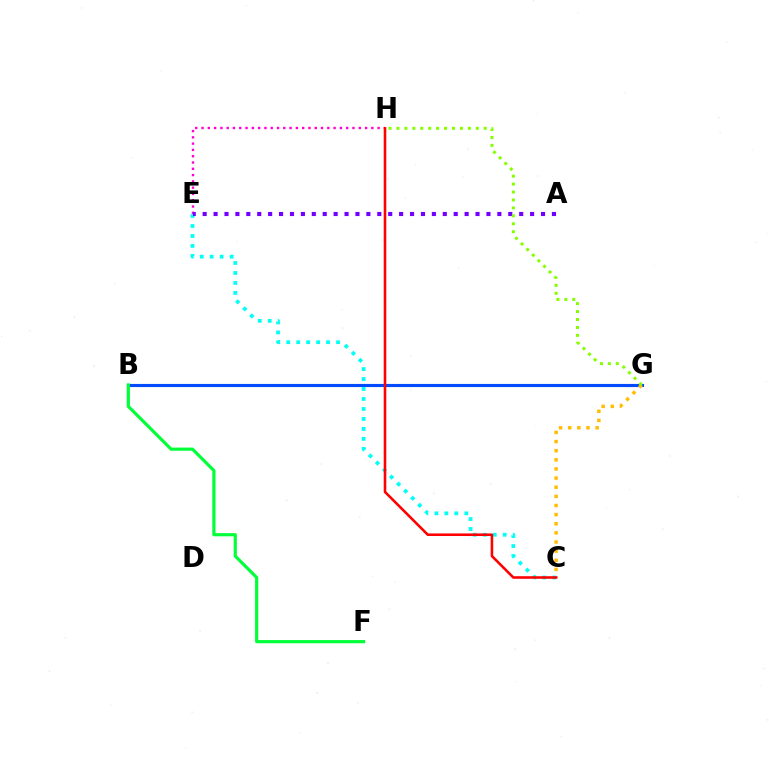{('C', 'E'): [{'color': '#00fff6', 'line_style': 'dotted', 'thickness': 2.71}], ('B', 'G'): [{'color': '#004bff', 'line_style': 'solid', 'thickness': 2.26}], ('E', 'H'): [{'color': '#ff00cf', 'line_style': 'dotted', 'thickness': 1.71}], ('C', 'G'): [{'color': '#ffbd00', 'line_style': 'dotted', 'thickness': 2.48}], ('B', 'F'): [{'color': '#00ff39', 'line_style': 'solid', 'thickness': 2.28}], ('A', 'E'): [{'color': '#7200ff', 'line_style': 'dotted', 'thickness': 2.97}], ('G', 'H'): [{'color': '#84ff00', 'line_style': 'dotted', 'thickness': 2.16}], ('C', 'H'): [{'color': '#ff0000', 'line_style': 'solid', 'thickness': 1.85}]}